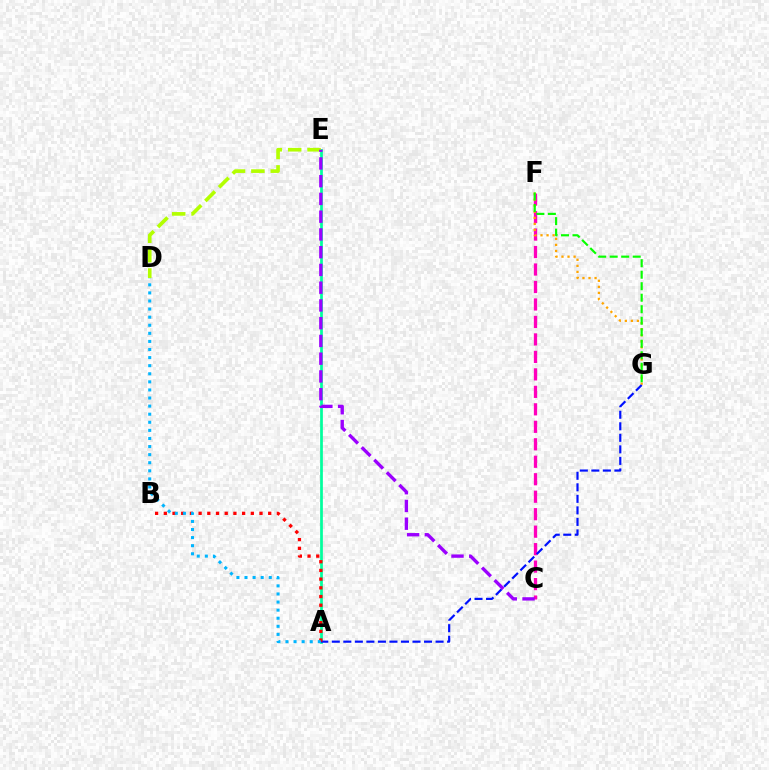{('A', 'E'): [{'color': '#00ff9d', 'line_style': 'solid', 'thickness': 1.96}], ('C', 'F'): [{'color': '#ff00bd', 'line_style': 'dashed', 'thickness': 2.37}], ('D', 'E'): [{'color': '#b3ff00', 'line_style': 'dashed', 'thickness': 2.63}], ('F', 'G'): [{'color': '#ffa500', 'line_style': 'dotted', 'thickness': 1.64}, {'color': '#08ff00', 'line_style': 'dashed', 'thickness': 1.56}], ('A', 'G'): [{'color': '#0010ff', 'line_style': 'dashed', 'thickness': 1.57}], ('A', 'B'): [{'color': '#ff0000', 'line_style': 'dotted', 'thickness': 2.36}], ('C', 'E'): [{'color': '#9b00ff', 'line_style': 'dashed', 'thickness': 2.41}], ('A', 'D'): [{'color': '#00b5ff', 'line_style': 'dotted', 'thickness': 2.2}]}